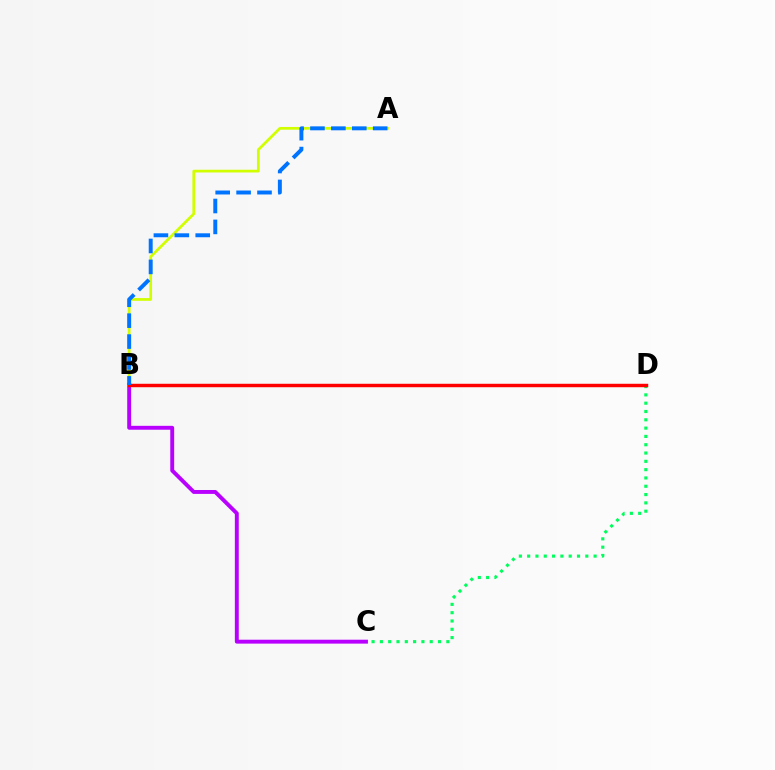{('C', 'D'): [{'color': '#00ff5c', 'line_style': 'dotted', 'thickness': 2.26}], ('B', 'C'): [{'color': '#b900ff', 'line_style': 'solid', 'thickness': 2.81}], ('A', 'B'): [{'color': '#d1ff00', 'line_style': 'solid', 'thickness': 1.97}, {'color': '#0074ff', 'line_style': 'dashed', 'thickness': 2.84}], ('B', 'D'): [{'color': '#ff0000', 'line_style': 'solid', 'thickness': 2.48}]}